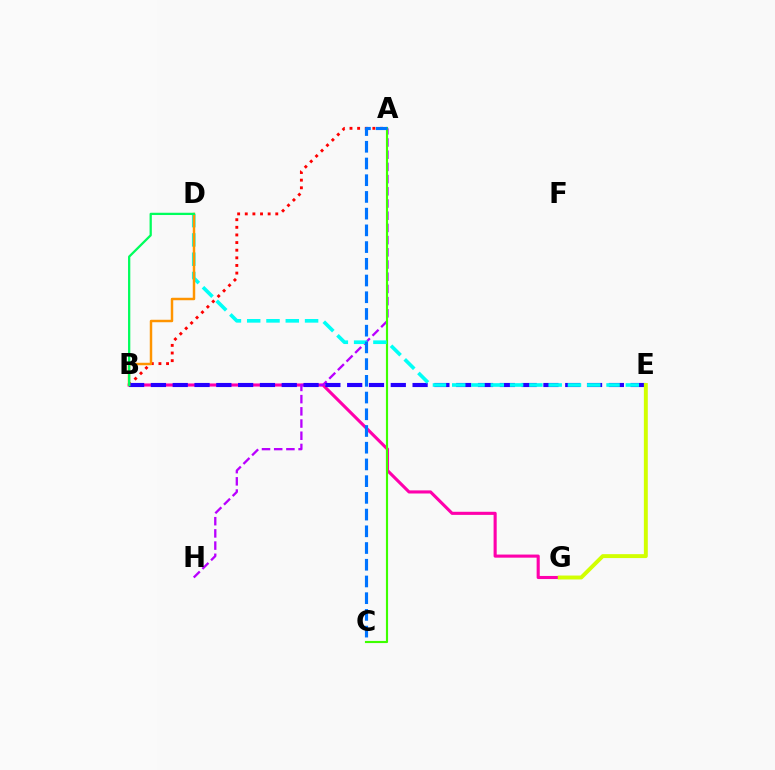{('A', 'B'): [{'color': '#ff0000', 'line_style': 'dotted', 'thickness': 2.07}], ('B', 'G'): [{'color': '#ff00ac', 'line_style': 'solid', 'thickness': 2.24}], ('A', 'H'): [{'color': '#b900ff', 'line_style': 'dashed', 'thickness': 1.66}], ('B', 'E'): [{'color': '#2500ff', 'line_style': 'dashed', 'thickness': 2.96}], ('A', 'C'): [{'color': '#3dff00', 'line_style': 'solid', 'thickness': 1.54}, {'color': '#0074ff', 'line_style': 'dashed', 'thickness': 2.27}], ('D', 'E'): [{'color': '#00fff6', 'line_style': 'dashed', 'thickness': 2.62}], ('B', 'D'): [{'color': '#ff9400', 'line_style': 'solid', 'thickness': 1.78}, {'color': '#00ff5c', 'line_style': 'solid', 'thickness': 1.63}], ('E', 'G'): [{'color': '#d1ff00', 'line_style': 'solid', 'thickness': 2.82}]}